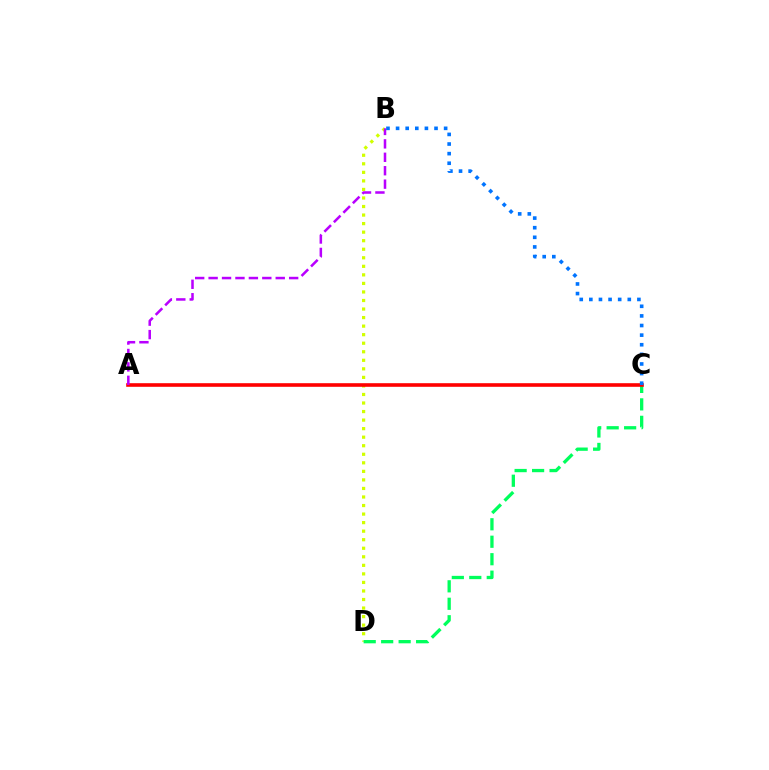{('B', 'D'): [{'color': '#d1ff00', 'line_style': 'dotted', 'thickness': 2.32}], ('C', 'D'): [{'color': '#00ff5c', 'line_style': 'dashed', 'thickness': 2.37}], ('A', 'C'): [{'color': '#ff0000', 'line_style': 'solid', 'thickness': 2.6}], ('A', 'B'): [{'color': '#b900ff', 'line_style': 'dashed', 'thickness': 1.82}], ('B', 'C'): [{'color': '#0074ff', 'line_style': 'dotted', 'thickness': 2.61}]}